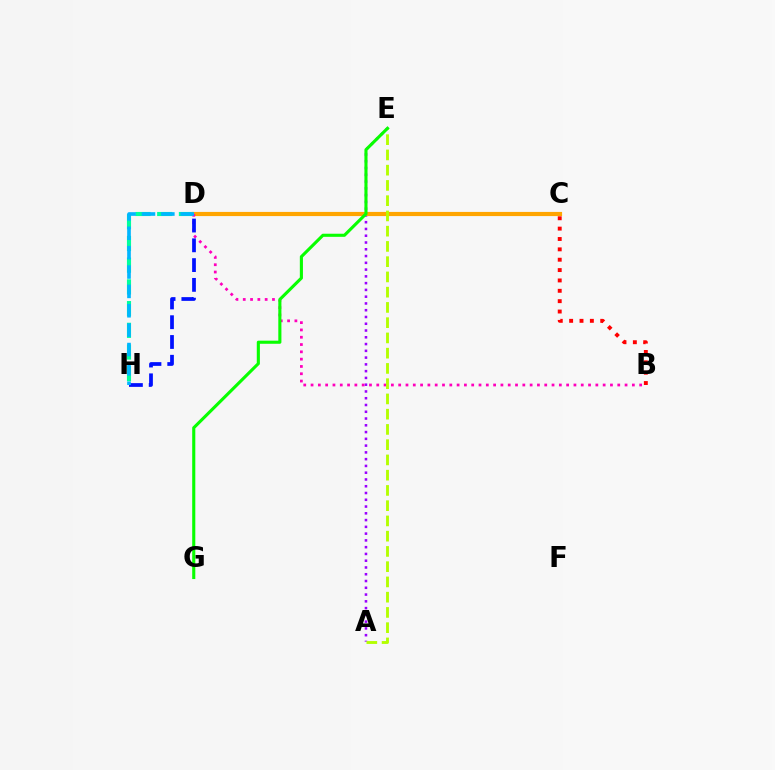{('D', 'H'): [{'color': '#00ff9d', 'line_style': 'dashed', 'thickness': 2.95}, {'color': '#0010ff', 'line_style': 'dashed', 'thickness': 2.69}, {'color': '#00b5ff', 'line_style': 'dashed', 'thickness': 2.63}], ('A', 'E'): [{'color': '#9b00ff', 'line_style': 'dotted', 'thickness': 1.84}, {'color': '#b3ff00', 'line_style': 'dashed', 'thickness': 2.07}], ('C', 'D'): [{'color': '#ffa500', 'line_style': 'solid', 'thickness': 3.0}], ('B', 'D'): [{'color': '#ff00bd', 'line_style': 'dotted', 'thickness': 1.98}], ('B', 'C'): [{'color': '#ff0000', 'line_style': 'dotted', 'thickness': 2.82}], ('E', 'G'): [{'color': '#08ff00', 'line_style': 'solid', 'thickness': 2.24}]}